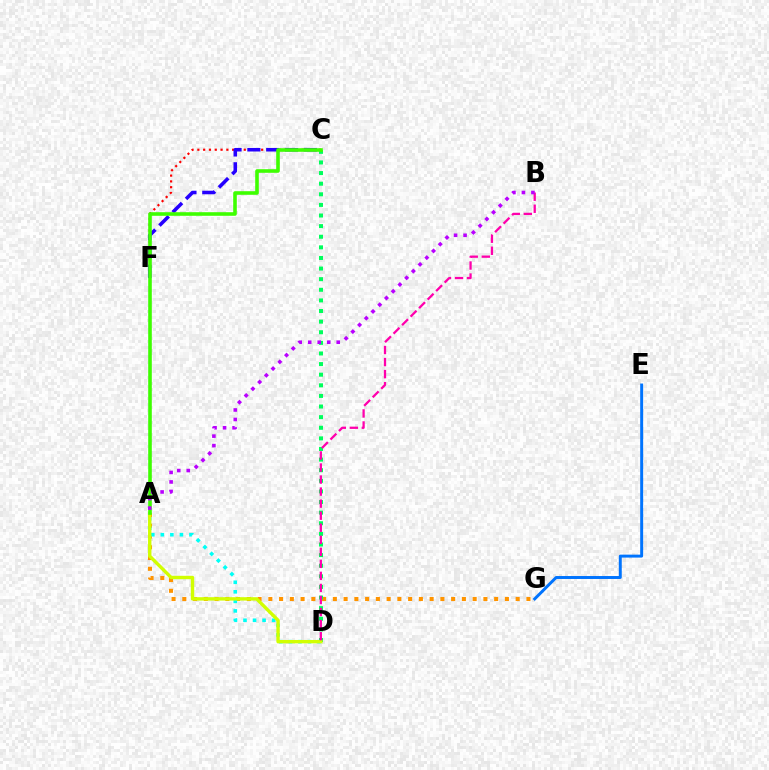{('E', 'G'): [{'color': '#0074ff', 'line_style': 'solid', 'thickness': 2.12}], ('A', 'G'): [{'color': '#ff9400', 'line_style': 'dotted', 'thickness': 2.92}], ('A', 'D'): [{'color': '#00fff6', 'line_style': 'dotted', 'thickness': 2.59}, {'color': '#d1ff00', 'line_style': 'solid', 'thickness': 2.44}], ('C', 'F'): [{'color': '#ff0000', 'line_style': 'dotted', 'thickness': 1.58}, {'color': '#2500ff', 'line_style': 'dashed', 'thickness': 2.56}], ('C', 'D'): [{'color': '#00ff5c', 'line_style': 'dotted', 'thickness': 2.88}], ('B', 'D'): [{'color': '#ff00ac', 'line_style': 'dashed', 'thickness': 1.64}], ('A', 'C'): [{'color': '#3dff00', 'line_style': 'solid', 'thickness': 2.59}], ('A', 'B'): [{'color': '#b900ff', 'line_style': 'dotted', 'thickness': 2.58}]}